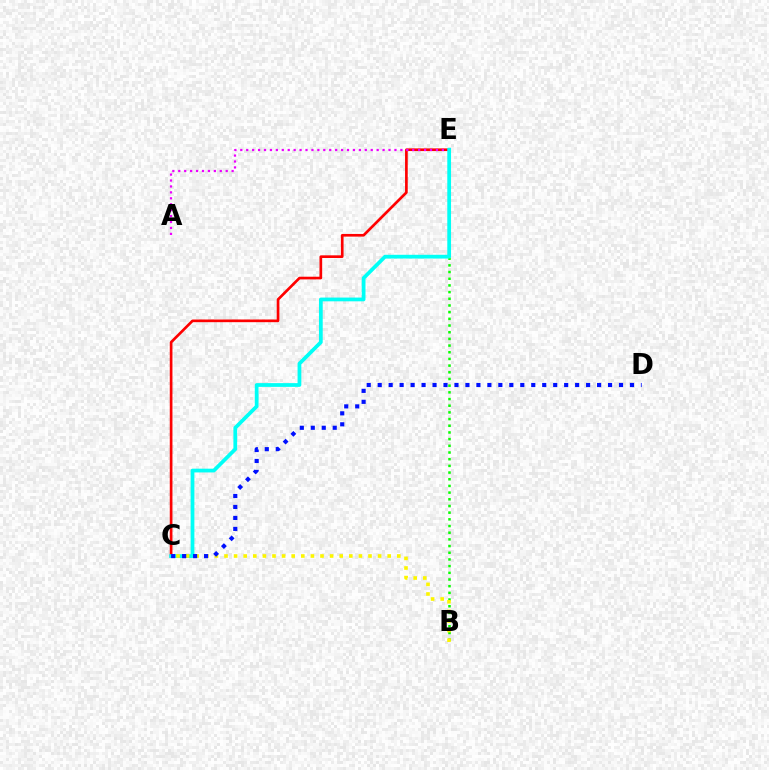{('C', 'E'): [{'color': '#ff0000', 'line_style': 'solid', 'thickness': 1.93}, {'color': '#00fff6', 'line_style': 'solid', 'thickness': 2.7}], ('B', 'E'): [{'color': '#08ff00', 'line_style': 'dotted', 'thickness': 1.82}], ('A', 'E'): [{'color': '#ee00ff', 'line_style': 'dotted', 'thickness': 1.61}], ('B', 'C'): [{'color': '#fcf500', 'line_style': 'dotted', 'thickness': 2.61}], ('C', 'D'): [{'color': '#0010ff', 'line_style': 'dotted', 'thickness': 2.98}]}